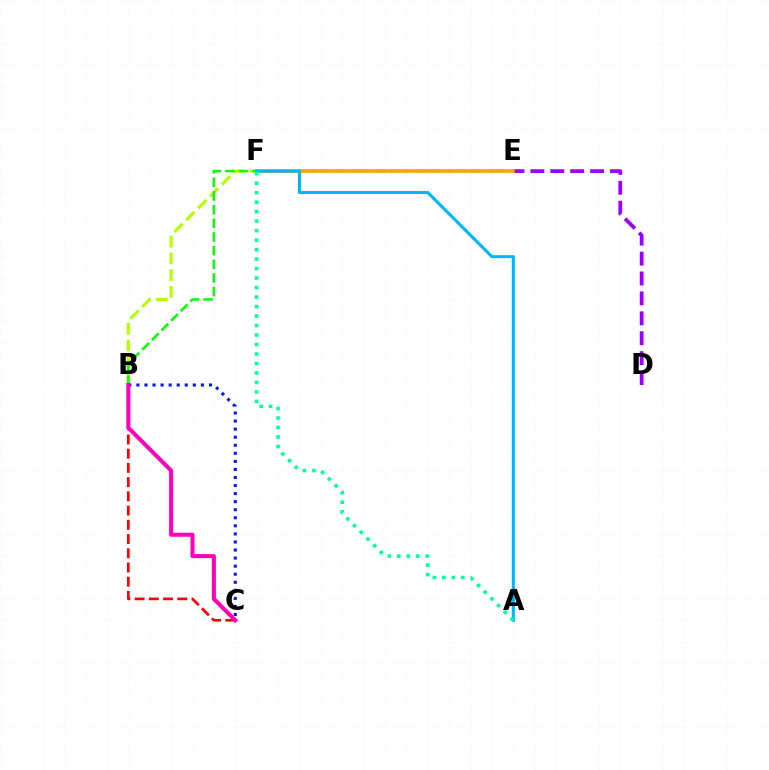{('B', 'F'): [{'color': '#b3ff00', 'line_style': 'dashed', 'thickness': 2.28}], ('B', 'E'): [{'color': '#08ff00', 'line_style': 'dashed', 'thickness': 1.86}], ('D', 'E'): [{'color': '#9b00ff', 'line_style': 'dashed', 'thickness': 2.71}], ('B', 'C'): [{'color': '#ff0000', 'line_style': 'dashed', 'thickness': 1.93}, {'color': '#0010ff', 'line_style': 'dotted', 'thickness': 2.19}, {'color': '#ff00bd', 'line_style': 'solid', 'thickness': 2.9}], ('E', 'F'): [{'color': '#ffa500', 'line_style': 'solid', 'thickness': 2.64}], ('A', 'F'): [{'color': '#00b5ff', 'line_style': 'solid', 'thickness': 2.19}, {'color': '#00ff9d', 'line_style': 'dotted', 'thickness': 2.58}]}